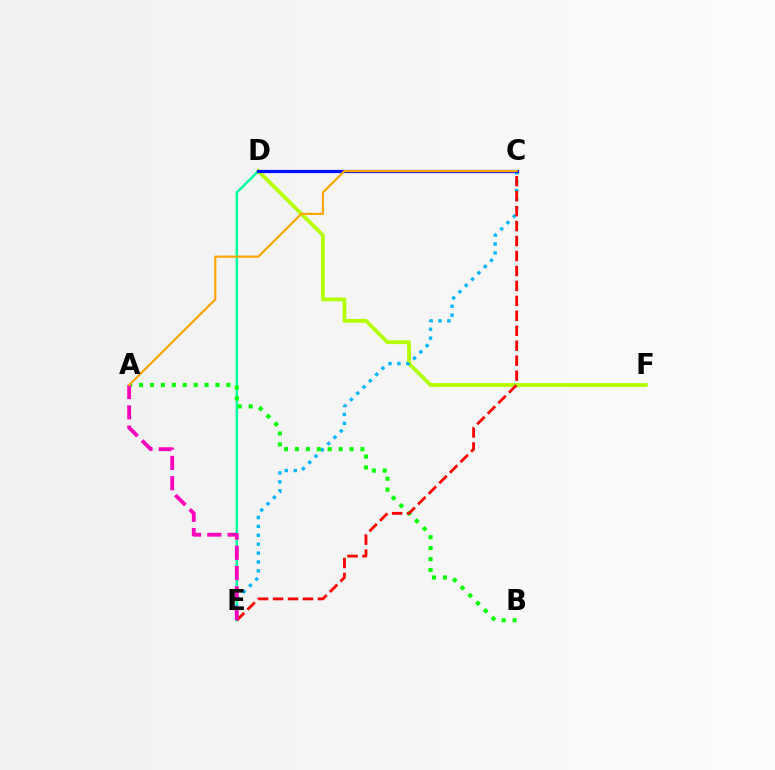{('D', 'F'): [{'color': '#b3ff00', 'line_style': 'solid', 'thickness': 2.72}], ('D', 'E'): [{'color': '#00ff9d', 'line_style': 'solid', 'thickness': 1.8}], ('C', 'D'): [{'color': '#9b00ff', 'line_style': 'solid', 'thickness': 1.82}, {'color': '#0010ff', 'line_style': 'solid', 'thickness': 2.31}], ('C', 'E'): [{'color': '#00b5ff', 'line_style': 'dotted', 'thickness': 2.42}, {'color': '#ff0000', 'line_style': 'dashed', 'thickness': 2.03}], ('A', 'B'): [{'color': '#08ff00', 'line_style': 'dotted', 'thickness': 2.97}], ('A', 'E'): [{'color': '#ff00bd', 'line_style': 'dashed', 'thickness': 2.75}], ('A', 'C'): [{'color': '#ffa500', 'line_style': 'solid', 'thickness': 1.56}]}